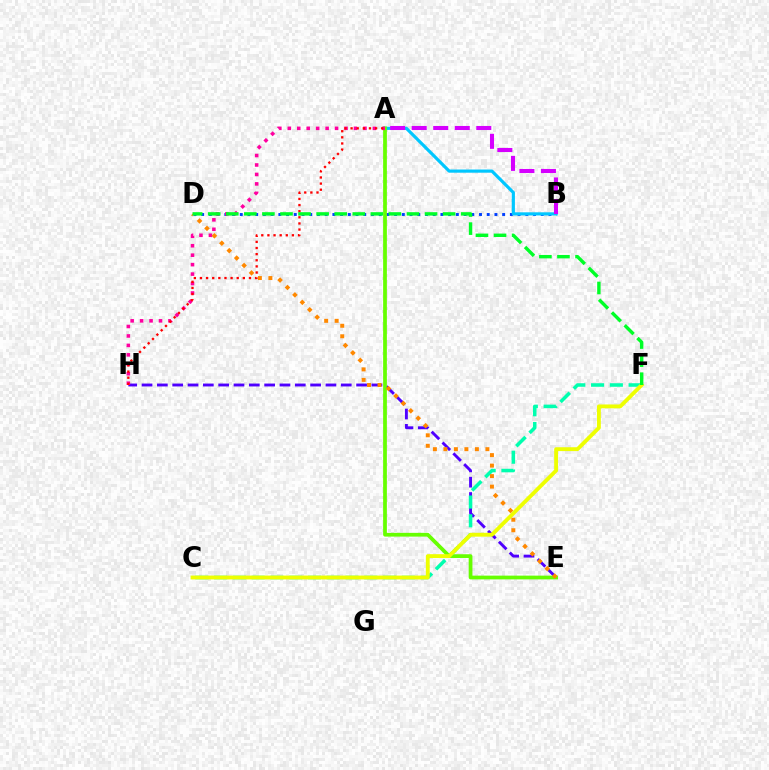{('E', 'H'): [{'color': '#4f00ff', 'line_style': 'dashed', 'thickness': 2.08}], ('B', 'D'): [{'color': '#003fff', 'line_style': 'dotted', 'thickness': 2.1}], ('A', 'B'): [{'color': '#00c7ff', 'line_style': 'solid', 'thickness': 2.28}, {'color': '#d600ff', 'line_style': 'dashed', 'thickness': 2.92}], ('A', 'E'): [{'color': '#66ff00', 'line_style': 'solid', 'thickness': 2.69}], ('C', 'F'): [{'color': '#00ffaf', 'line_style': 'dashed', 'thickness': 2.55}, {'color': '#eeff00', 'line_style': 'solid', 'thickness': 2.77}], ('A', 'H'): [{'color': '#ff00a0', 'line_style': 'dotted', 'thickness': 2.57}, {'color': '#ff0000', 'line_style': 'dotted', 'thickness': 1.66}], ('D', 'E'): [{'color': '#ff8800', 'line_style': 'dotted', 'thickness': 2.85}], ('D', 'F'): [{'color': '#00ff27', 'line_style': 'dashed', 'thickness': 2.46}]}